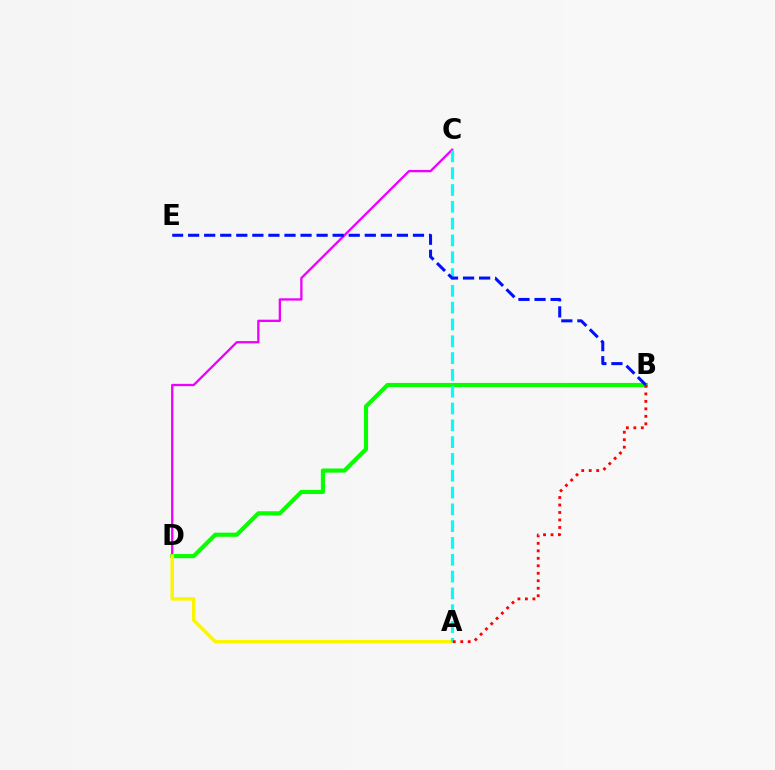{('C', 'D'): [{'color': '#ee00ff', 'line_style': 'solid', 'thickness': 1.66}], ('B', 'D'): [{'color': '#08ff00', 'line_style': 'solid', 'thickness': 2.98}], ('A', 'D'): [{'color': '#fcf500', 'line_style': 'solid', 'thickness': 2.49}], ('A', 'C'): [{'color': '#00fff6', 'line_style': 'dashed', 'thickness': 2.28}], ('B', 'E'): [{'color': '#0010ff', 'line_style': 'dashed', 'thickness': 2.18}], ('A', 'B'): [{'color': '#ff0000', 'line_style': 'dotted', 'thickness': 2.03}]}